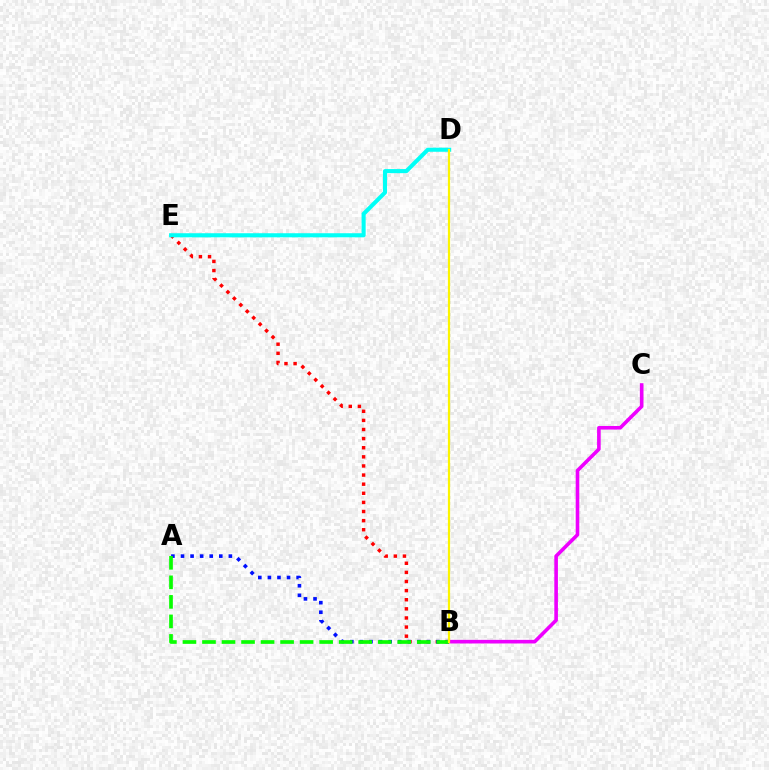{('B', 'E'): [{'color': '#ff0000', 'line_style': 'dotted', 'thickness': 2.48}], ('A', 'B'): [{'color': '#0010ff', 'line_style': 'dotted', 'thickness': 2.6}, {'color': '#08ff00', 'line_style': 'dashed', 'thickness': 2.65}], ('B', 'C'): [{'color': '#ee00ff', 'line_style': 'solid', 'thickness': 2.59}], ('D', 'E'): [{'color': '#00fff6', 'line_style': 'solid', 'thickness': 2.94}], ('B', 'D'): [{'color': '#fcf500', 'line_style': 'solid', 'thickness': 1.6}]}